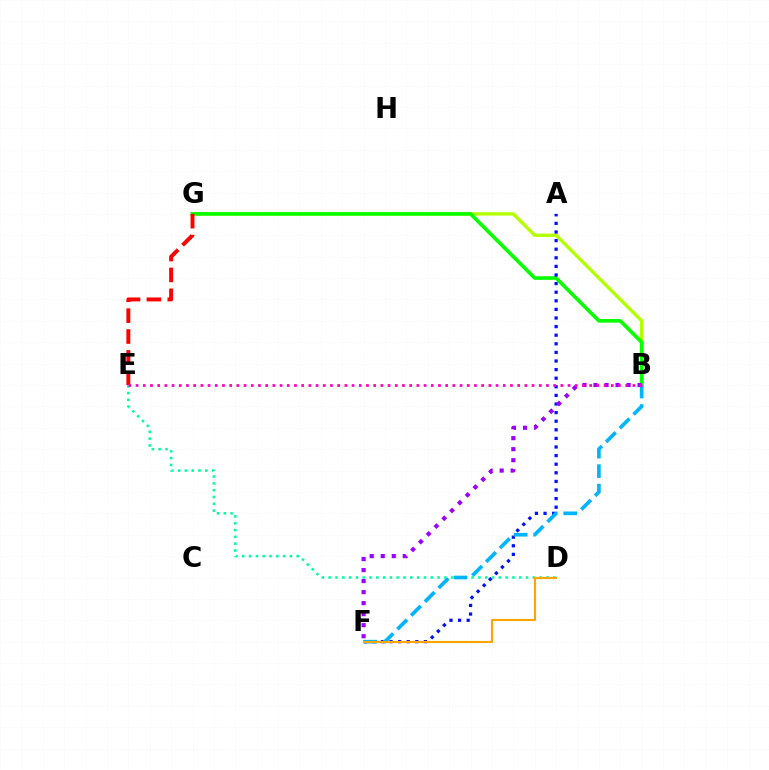{('B', 'G'): [{'color': '#b3ff00', 'line_style': 'solid', 'thickness': 2.41}, {'color': '#08ff00', 'line_style': 'solid', 'thickness': 2.62}], ('D', 'E'): [{'color': '#00ff9d', 'line_style': 'dotted', 'thickness': 1.85}], ('A', 'F'): [{'color': '#0010ff', 'line_style': 'dotted', 'thickness': 2.34}], ('B', 'F'): [{'color': '#00b5ff', 'line_style': 'dashed', 'thickness': 2.64}, {'color': '#9b00ff', 'line_style': 'dotted', 'thickness': 3.0}], ('D', 'F'): [{'color': '#ffa500', 'line_style': 'solid', 'thickness': 1.53}], ('E', 'G'): [{'color': '#ff0000', 'line_style': 'dashed', 'thickness': 2.84}], ('B', 'E'): [{'color': '#ff00bd', 'line_style': 'dotted', 'thickness': 1.96}]}